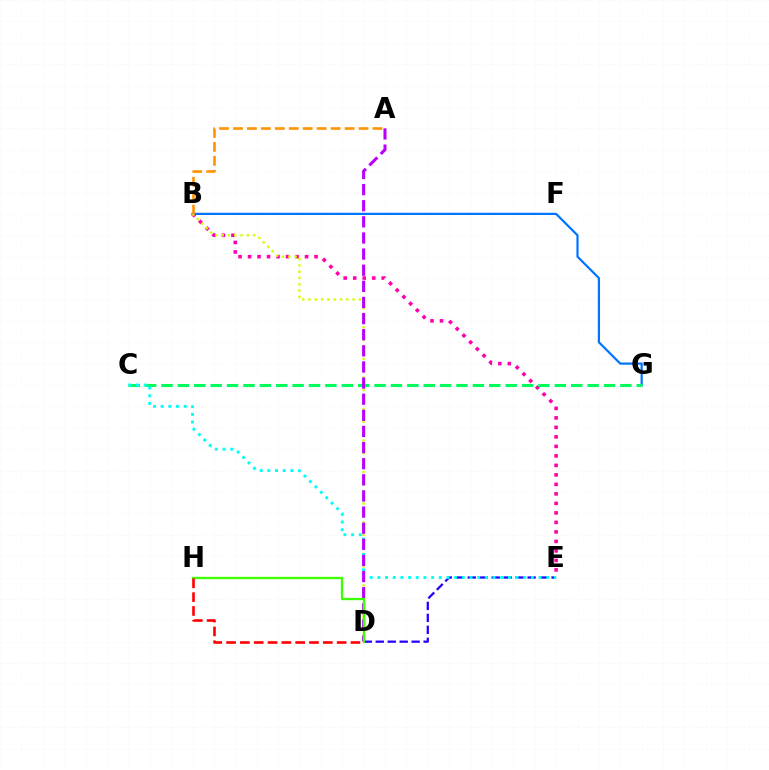{('B', 'E'): [{'color': '#ff00ac', 'line_style': 'dotted', 'thickness': 2.58}], ('B', 'G'): [{'color': '#0074ff', 'line_style': 'solid', 'thickness': 1.58}], ('D', 'E'): [{'color': '#2500ff', 'line_style': 'dashed', 'thickness': 1.63}], ('C', 'G'): [{'color': '#00ff5c', 'line_style': 'dashed', 'thickness': 2.23}], ('B', 'D'): [{'color': '#d1ff00', 'line_style': 'dotted', 'thickness': 1.71}], ('C', 'E'): [{'color': '#00fff6', 'line_style': 'dotted', 'thickness': 2.09}], ('A', 'D'): [{'color': '#b900ff', 'line_style': 'dashed', 'thickness': 2.19}], ('D', 'H'): [{'color': '#3dff00', 'line_style': 'solid', 'thickness': 1.69}, {'color': '#ff0000', 'line_style': 'dashed', 'thickness': 1.88}], ('A', 'B'): [{'color': '#ff9400', 'line_style': 'dashed', 'thickness': 1.9}]}